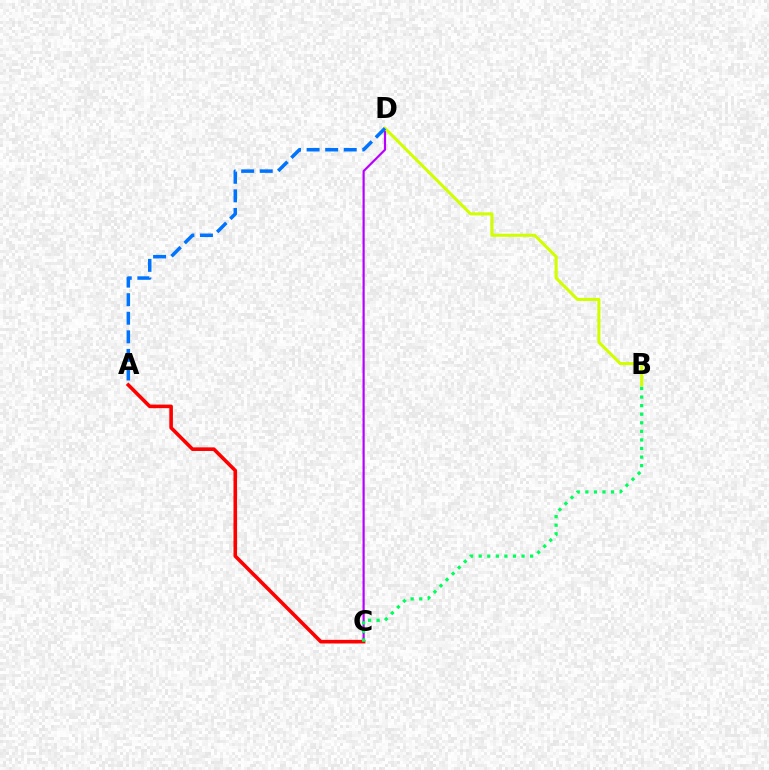{('C', 'D'): [{'color': '#b900ff', 'line_style': 'solid', 'thickness': 1.57}], ('A', 'C'): [{'color': '#ff0000', 'line_style': 'solid', 'thickness': 2.59}], ('B', 'D'): [{'color': '#d1ff00', 'line_style': 'solid', 'thickness': 2.21}], ('B', 'C'): [{'color': '#00ff5c', 'line_style': 'dotted', 'thickness': 2.33}], ('A', 'D'): [{'color': '#0074ff', 'line_style': 'dashed', 'thickness': 2.52}]}